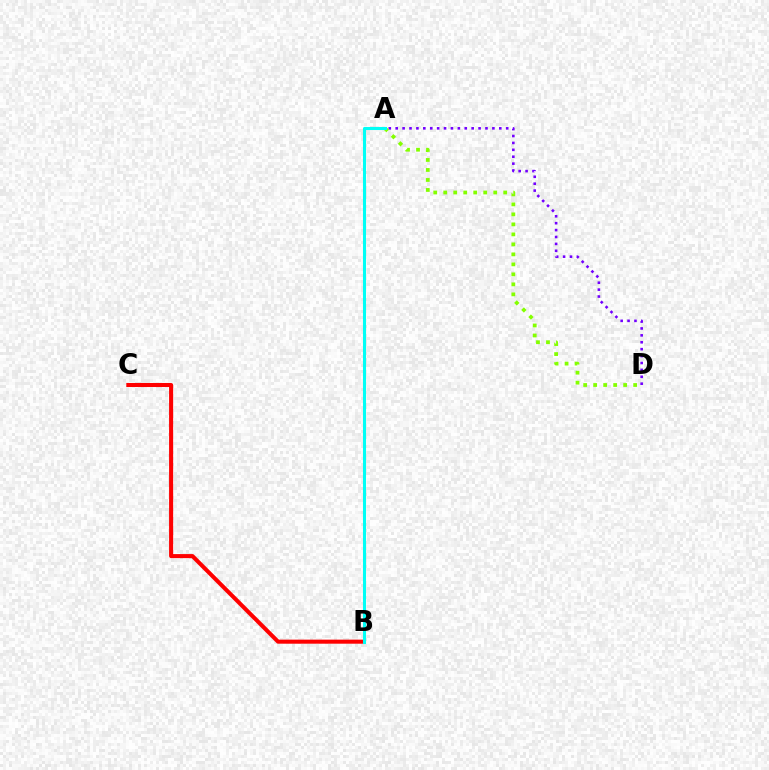{('A', 'D'): [{'color': '#7200ff', 'line_style': 'dotted', 'thickness': 1.88}, {'color': '#84ff00', 'line_style': 'dotted', 'thickness': 2.72}], ('B', 'C'): [{'color': '#ff0000', 'line_style': 'solid', 'thickness': 2.92}], ('A', 'B'): [{'color': '#00fff6', 'line_style': 'solid', 'thickness': 2.21}]}